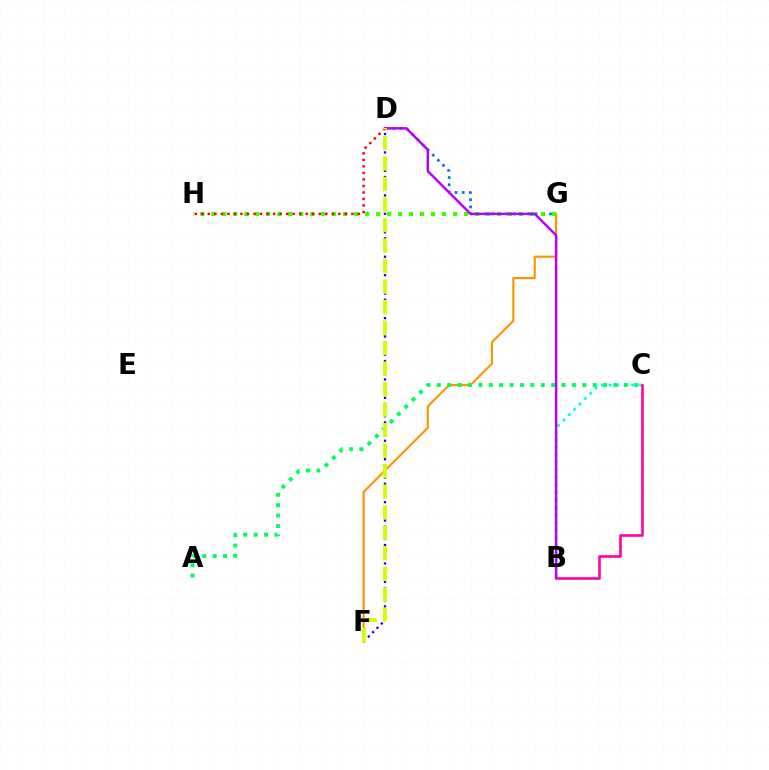{('B', 'C'): [{'color': '#00fff6', 'line_style': 'dotted', 'thickness': 2.06}, {'color': '#ff00ac', 'line_style': 'solid', 'thickness': 1.89}], ('D', 'G'): [{'color': '#0074ff', 'line_style': 'dotted', 'thickness': 1.97}], ('F', 'G'): [{'color': '#ff9400', 'line_style': 'solid', 'thickness': 1.55}], ('G', 'H'): [{'color': '#3dff00', 'line_style': 'dotted', 'thickness': 2.99}], ('D', 'F'): [{'color': '#2500ff', 'line_style': 'dotted', 'thickness': 1.67}, {'color': '#d1ff00', 'line_style': 'dashed', 'thickness': 2.79}], ('D', 'H'): [{'color': '#ff0000', 'line_style': 'dotted', 'thickness': 1.77}], ('A', 'C'): [{'color': '#00ff5c', 'line_style': 'dotted', 'thickness': 2.82}], ('B', 'D'): [{'color': '#b900ff', 'line_style': 'solid', 'thickness': 1.76}]}